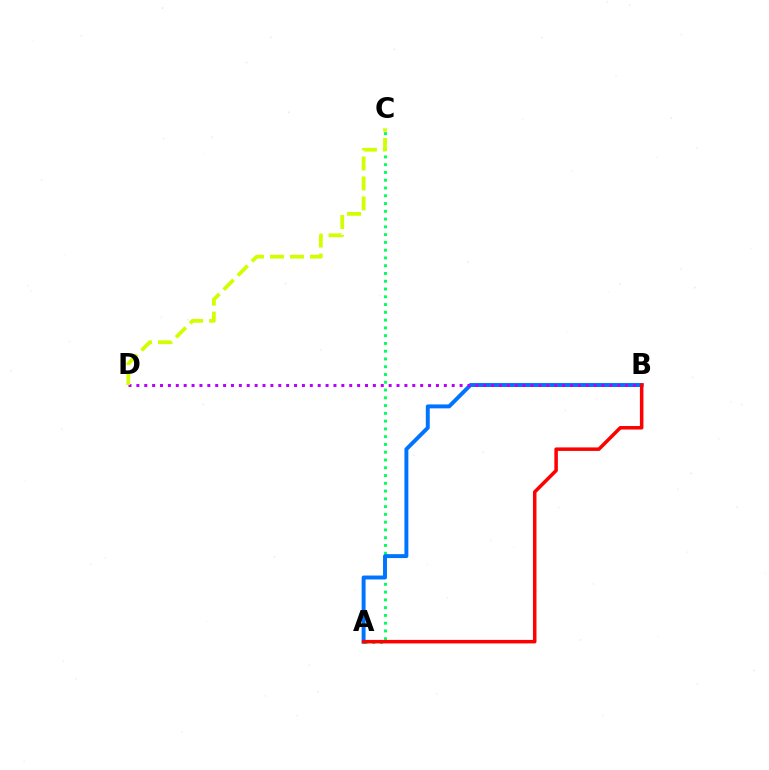{('A', 'C'): [{'color': '#00ff5c', 'line_style': 'dotted', 'thickness': 2.11}], ('A', 'B'): [{'color': '#0074ff', 'line_style': 'solid', 'thickness': 2.83}, {'color': '#ff0000', 'line_style': 'solid', 'thickness': 2.53}], ('B', 'D'): [{'color': '#b900ff', 'line_style': 'dotted', 'thickness': 2.14}], ('C', 'D'): [{'color': '#d1ff00', 'line_style': 'dashed', 'thickness': 2.72}]}